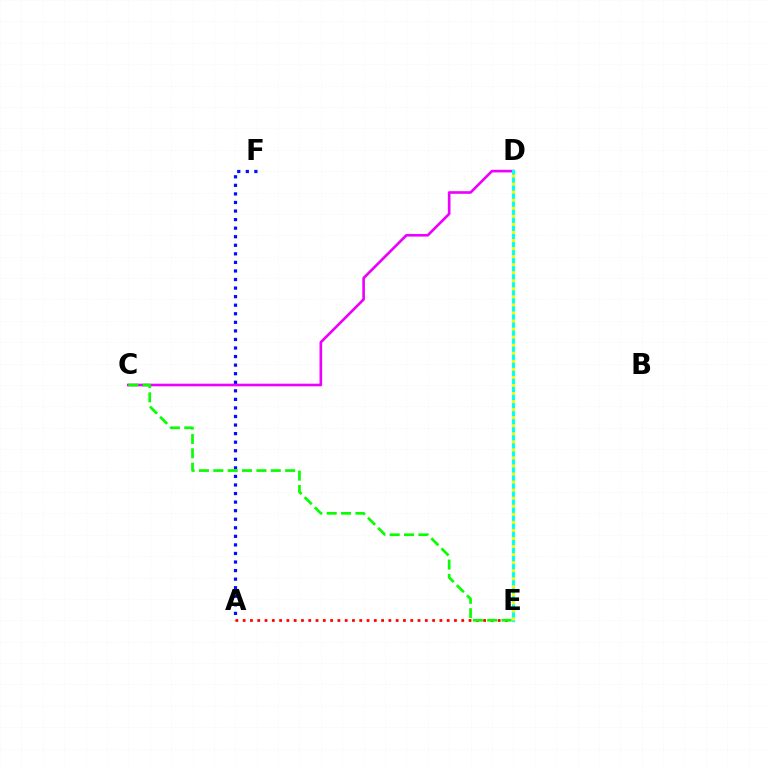{('A', 'E'): [{'color': '#ff0000', 'line_style': 'dotted', 'thickness': 1.98}], ('C', 'D'): [{'color': '#ee00ff', 'line_style': 'solid', 'thickness': 1.91}], ('D', 'E'): [{'color': '#00fff6', 'line_style': 'solid', 'thickness': 2.32}, {'color': '#fcf500', 'line_style': 'dotted', 'thickness': 2.19}], ('A', 'F'): [{'color': '#0010ff', 'line_style': 'dotted', 'thickness': 2.33}], ('C', 'E'): [{'color': '#08ff00', 'line_style': 'dashed', 'thickness': 1.95}]}